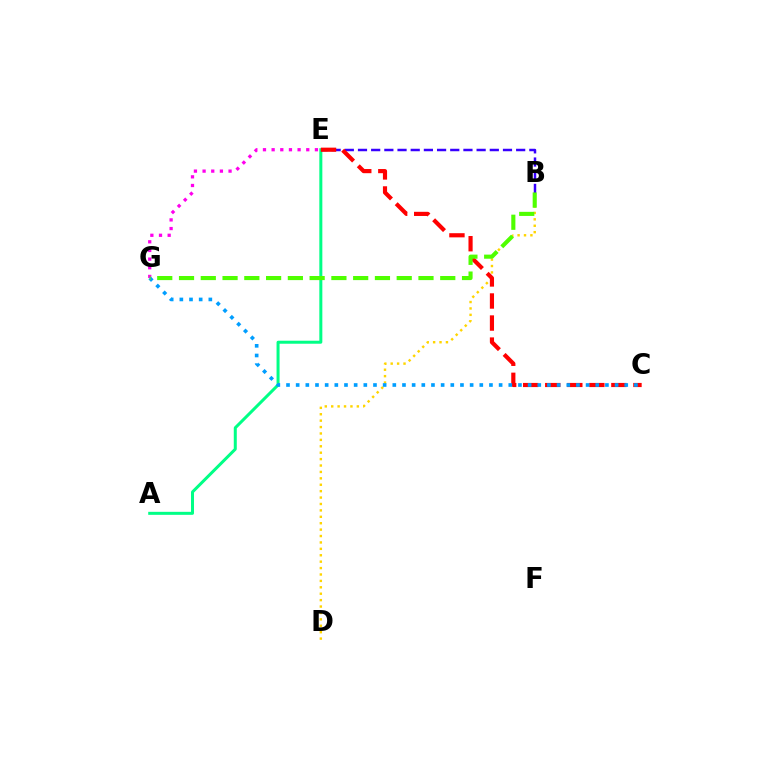{('B', 'D'): [{'color': '#ffd500', 'line_style': 'dotted', 'thickness': 1.74}], ('A', 'E'): [{'color': '#00ff86', 'line_style': 'solid', 'thickness': 2.17}], ('B', 'E'): [{'color': '#3700ff', 'line_style': 'dashed', 'thickness': 1.79}], ('C', 'E'): [{'color': '#ff0000', 'line_style': 'dashed', 'thickness': 3.0}], ('E', 'G'): [{'color': '#ff00ed', 'line_style': 'dotted', 'thickness': 2.35}], ('C', 'G'): [{'color': '#009eff', 'line_style': 'dotted', 'thickness': 2.63}], ('B', 'G'): [{'color': '#4fff00', 'line_style': 'dashed', 'thickness': 2.96}]}